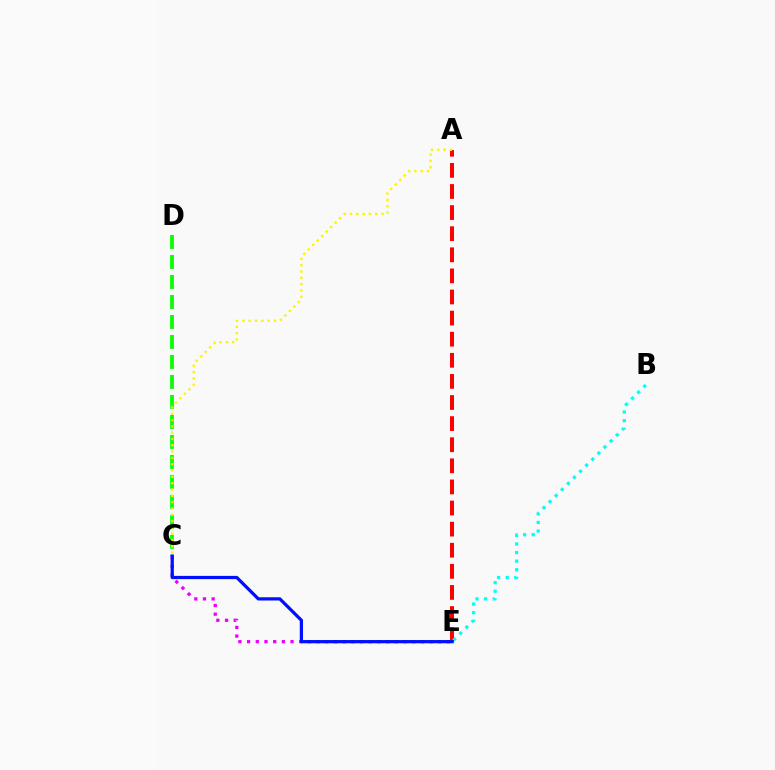{('A', 'E'): [{'color': '#ff0000', 'line_style': 'dashed', 'thickness': 2.87}], ('C', 'D'): [{'color': '#08ff00', 'line_style': 'dashed', 'thickness': 2.72}], ('A', 'C'): [{'color': '#fcf500', 'line_style': 'dotted', 'thickness': 1.72}], ('B', 'E'): [{'color': '#00fff6', 'line_style': 'dotted', 'thickness': 2.34}], ('C', 'E'): [{'color': '#ee00ff', 'line_style': 'dotted', 'thickness': 2.36}, {'color': '#0010ff', 'line_style': 'solid', 'thickness': 2.33}]}